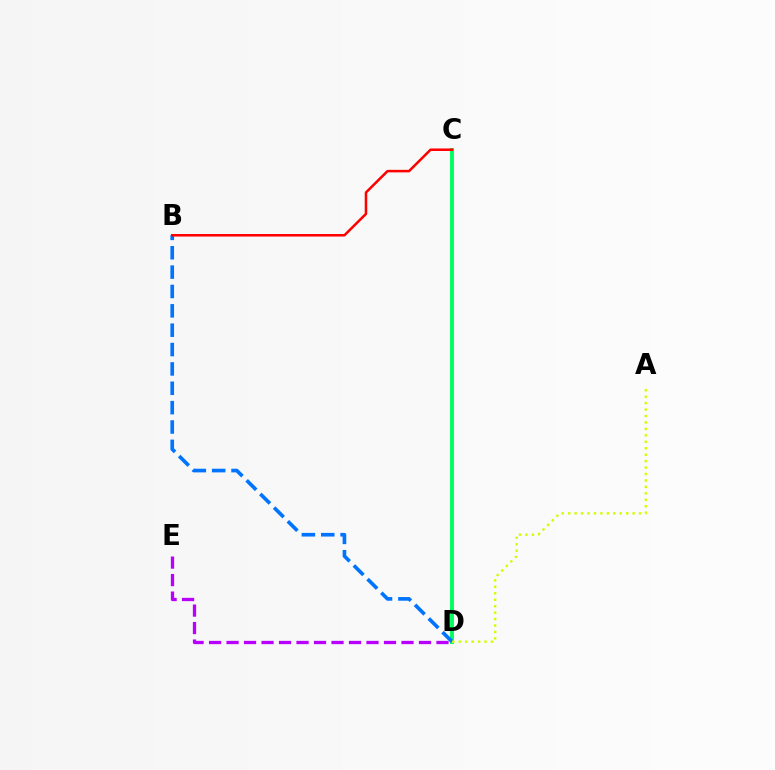{('C', 'D'): [{'color': '#00ff5c', 'line_style': 'solid', 'thickness': 2.8}], ('D', 'E'): [{'color': '#b900ff', 'line_style': 'dashed', 'thickness': 2.38}], ('B', 'D'): [{'color': '#0074ff', 'line_style': 'dashed', 'thickness': 2.63}], ('A', 'D'): [{'color': '#d1ff00', 'line_style': 'dotted', 'thickness': 1.75}], ('B', 'C'): [{'color': '#ff0000', 'line_style': 'solid', 'thickness': 1.82}]}